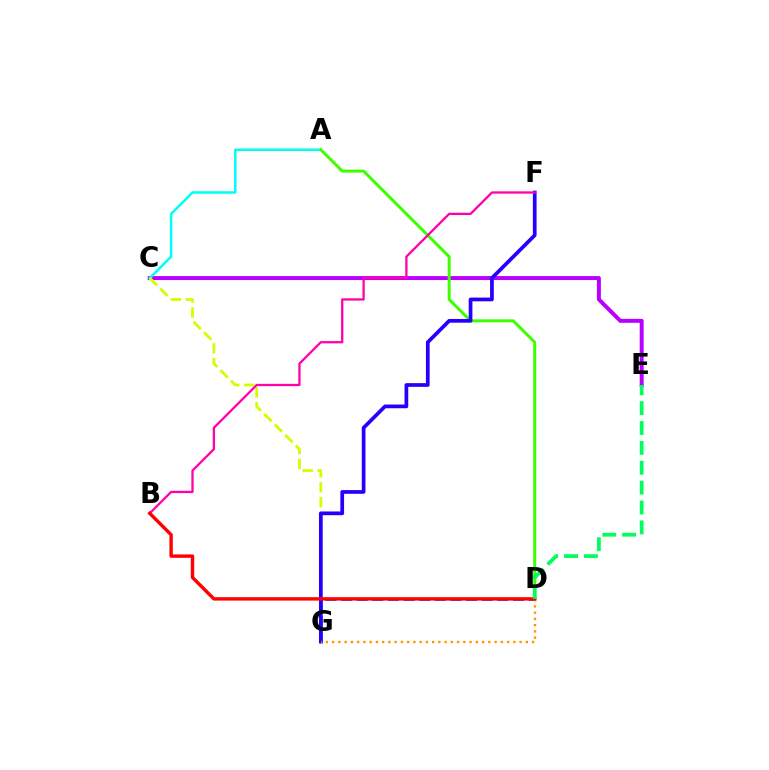{('C', 'E'): [{'color': '#b900ff', 'line_style': 'solid', 'thickness': 2.86}], ('D', 'G'): [{'color': '#0074ff', 'line_style': 'dashed', 'thickness': 2.12}, {'color': '#ff9400', 'line_style': 'dotted', 'thickness': 1.7}], ('A', 'C'): [{'color': '#00fff6', 'line_style': 'solid', 'thickness': 1.82}], ('A', 'D'): [{'color': '#3dff00', 'line_style': 'solid', 'thickness': 2.15}], ('C', 'G'): [{'color': '#d1ff00', 'line_style': 'dashed', 'thickness': 2.02}], ('F', 'G'): [{'color': '#2500ff', 'line_style': 'solid', 'thickness': 2.68}], ('B', 'F'): [{'color': '#ff00ac', 'line_style': 'solid', 'thickness': 1.64}], ('B', 'D'): [{'color': '#ff0000', 'line_style': 'solid', 'thickness': 2.45}], ('D', 'E'): [{'color': '#00ff5c', 'line_style': 'dashed', 'thickness': 2.7}]}